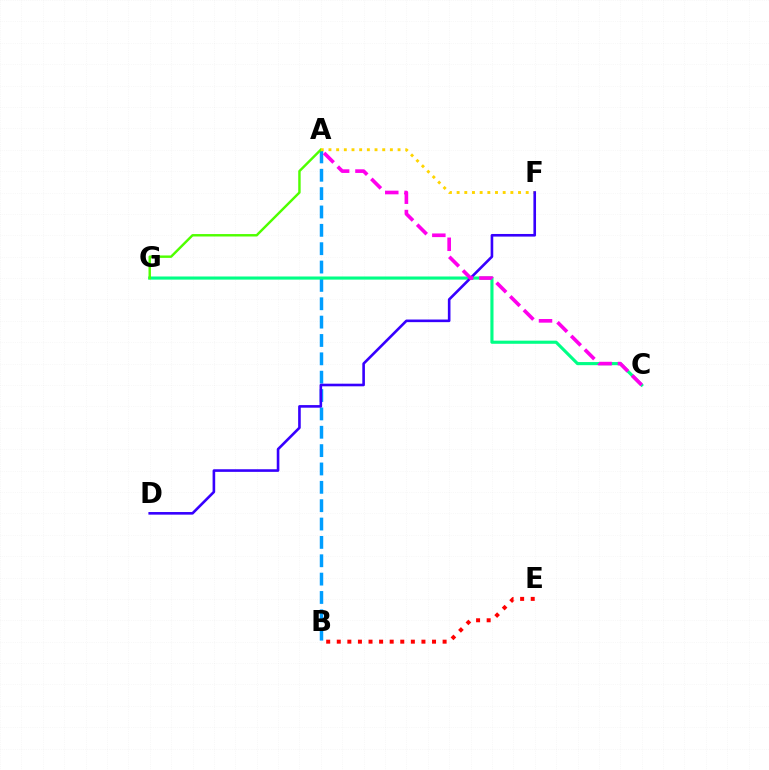{('A', 'B'): [{'color': '#009eff', 'line_style': 'dashed', 'thickness': 2.49}], ('C', 'G'): [{'color': '#00ff86', 'line_style': 'solid', 'thickness': 2.25}], ('B', 'E'): [{'color': '#ff0000', 'line_style': 'dotted', 'thickness': 2.88}], ('A', 'G'): [{'color': '#4fff00', 'line_style': 'solid', 'thickness': 1.75}], ('A', 'F'): [{'color': '#ffd500', 'line_style': 'dotted', 'thickness': 2.09}], ('D', 'F'): [{'color': '#3700ff', 'line_style': 'solid', 'thickness': 1.88}], ('A', 'C'): [{'color': '#ff00ed', 'line_style': 'dashed', 'thickness': 2.63}]}